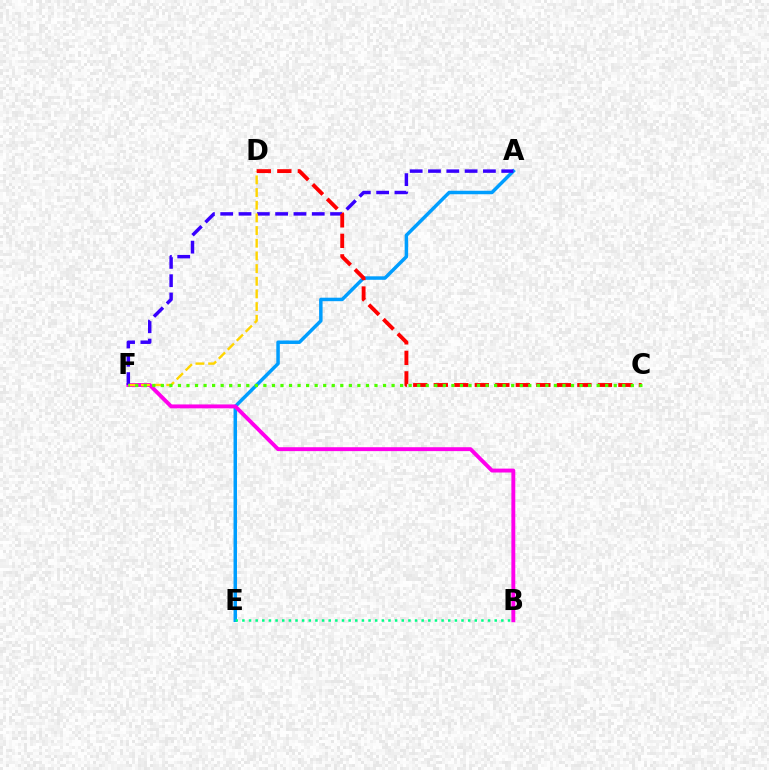{('A', 'E'): [{'color': '#009eff', 'line_style': 'solid', 'thickness': 2.51}], ('B', 'F'): [{'color': '#ff00ed', 'line_style': 'solid', 'thickness': 2.81}], ('A', 'F'): [{'color': '#3700ff', 'line_style': 'dashed', 'thickness': 2.49}], ('D', 'F'): [{'color': '#ffd500', 'line_style': 'dashed', 'thickness': 1.72}], ('B', 'E'): [{'color': '#00ff86', 'line_style': 'dotted', 'thickness': 1.8}], ('C', 'D'): [{'color': '#ff0000', 'line_style': 'dashed', 'thickness': 2.79}], ('C', 'F'): [{'color': '#4fff00', 'line_style': 'dotted', 'thickness': 2.32}]}